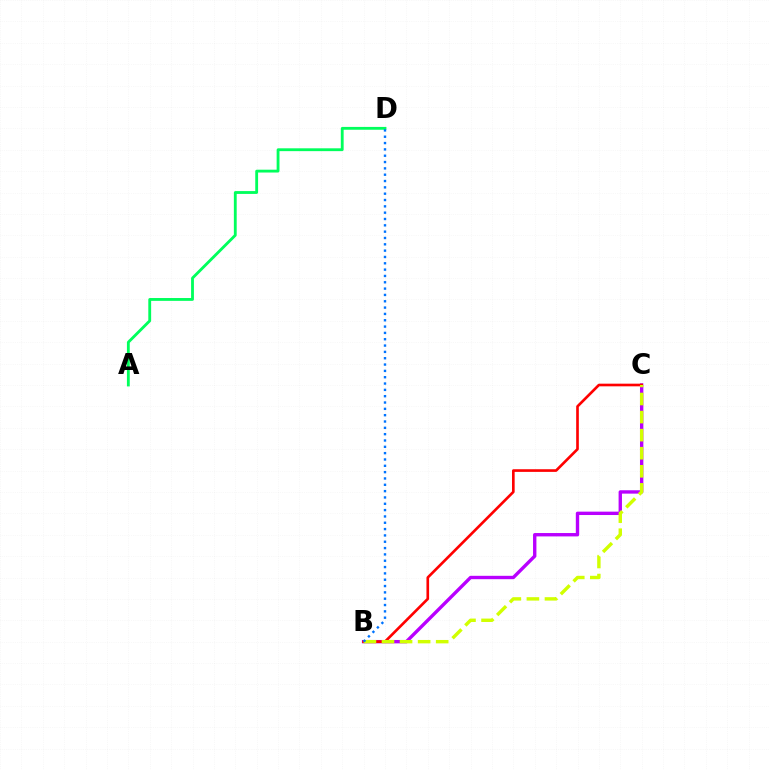{('B', 'C'): [{'color': '#b900ff', 'line_style': 'solid', 'thickness': 2.43}, {'color': '#ff0000', 'line_style': 'solid', 'thickness': 1.91}, {'color': '#d1ff00', 'line_style': 'dashed', 'thickness': 2.45}], ('A', 'D'): [{'color': '#00ff5c', 'line_style': 'solid', 'thickness': 2.04}], ('B', 'D'): [{'color': '#0074ff', 'line_style': 'dotted', 'thickness': 1.72}]}